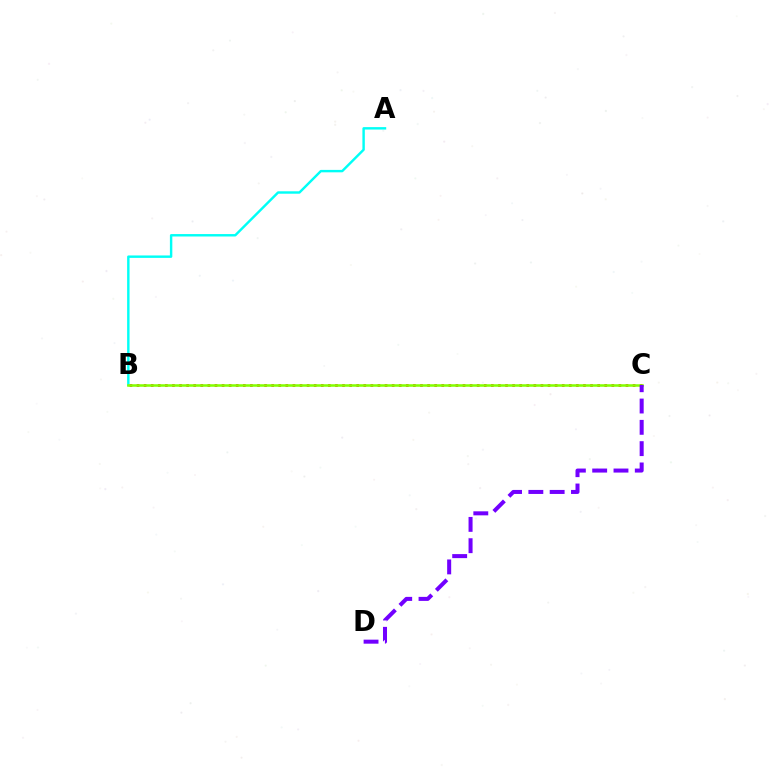{('B', 'C'): [{'color': '#ff0000', 'line_style': 'dotted', 'thickness': 1.93}, {'color': '#84ff00', 'line_style': 'solid', 'thickness': 1.82}], ('A', 'B'): [{'color': '#00fff6', 'line_style': 'solid', 'thickness': 1.75}], ('C', 'D'): [{'color': '#7200ff', 'line_style': 'dashed', 'thickness': 2.89}]}